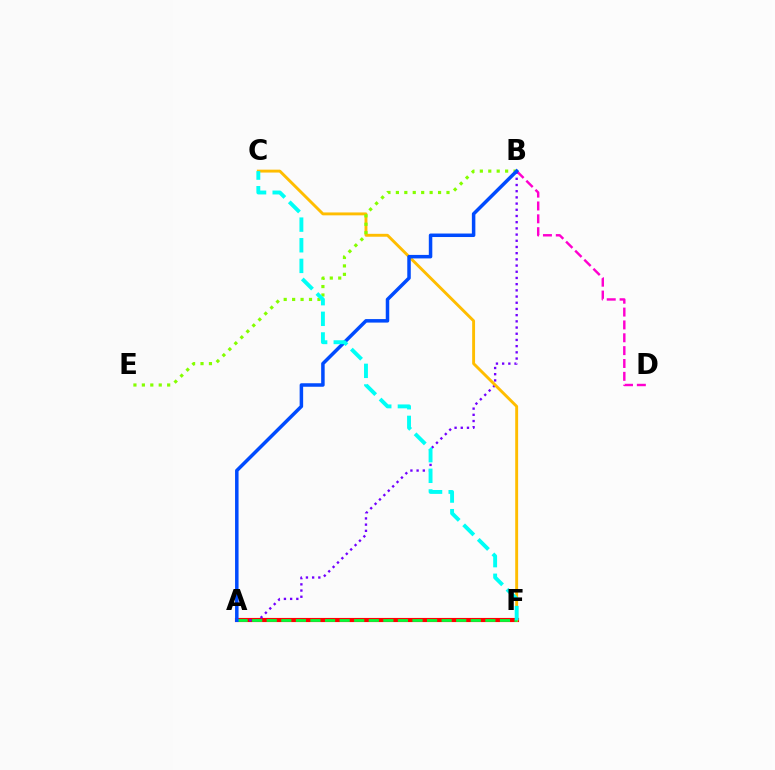{('B', 'D'): [{'color': '#ff00cf', 'line_style': 'dashed', 'thickness': 1.75}], ('A', 'F'): [{'color': '#ff0000', 'line_style': 'solid', 'thickness': 2.98}, {'color': '#00ff39', 'line_style': 'dashed', 'thickness': 1.98}], ('A', 'B'): [{'color': '#7200ff', 'line_style': 'dotted', 'thickness': 1.68}, {'color': '#004bff', 'line_style': 'solid', 'thickness': 2.52}], ('C', 'F'): [{'color': '#ffbd00', 'line_style': 'solid', 'thickness': 2.09}, {'color': '#00fff6', 'line_style': 'dashed', 'thickness': 2.8}], ('B', 'E'): [{'color': '#84ff00', 'line_style': 'dotted', 'thickness': 2.29}]}